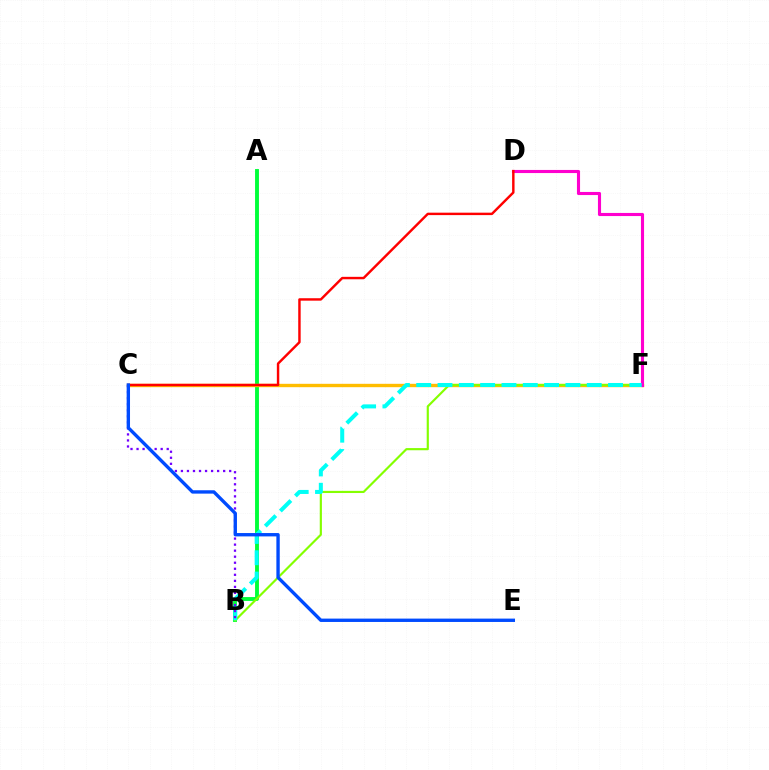{('A', 'B'): [{'color': '#00ff39', 'line_style': 'solid', 'thickness': 2.8}], ('C', 'F'): [{'color': '#ffbd00', 'line_style': 'solid', 'thickness': 2.43}], ('B', 'F'): [{'color': '#84ff00', 'line_style': 'solid', 'thickness': 1.55}, {'color': '#00fff6', 'line_style': 'dashed', 'thickness': 2.9}], ('D', 'F'): [{'color': '#ff00cf', 'line_style': 'solid', 'thickness': 2.24}], ('B', 'C'): [{'color': '#7200ff', 'line_style': 'dotted', 'thickness': 1.64}], ('C', 'D'): [{'color': '#ff0000', 'line_style': 'solid', 'thickness': 1.75}], ('C', 'E'): [{'color': '#004bff', 'line_style': 'solid', 'thickness': 2.42}]}